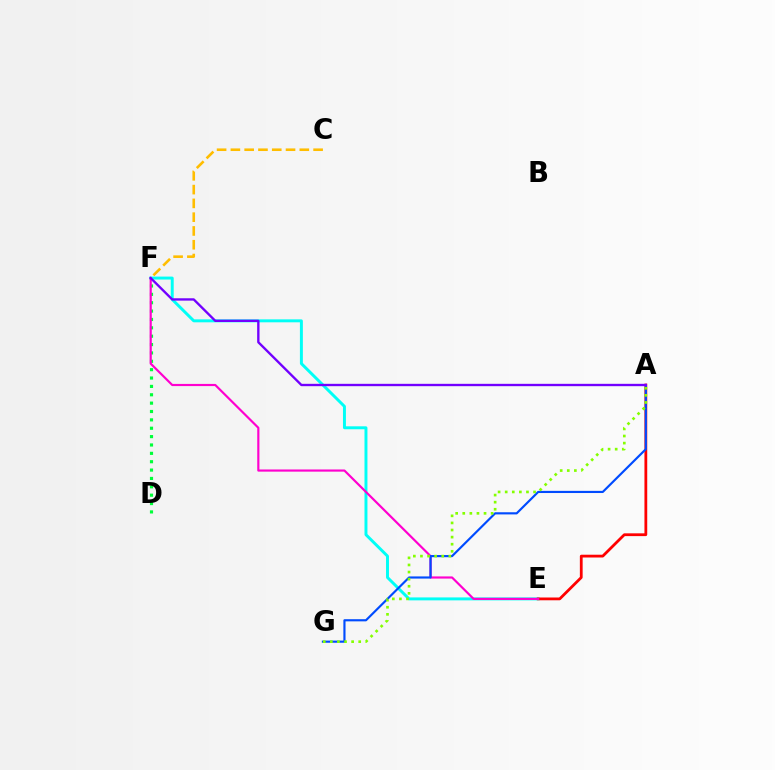{('D', 'F'): [{'color': '#00ff39', 'line_style': 'dotted', 'thickness': 2.27}], ('E', 'F'): [{'color': '#00fff6', 'line_style': 'solid', 'thickness': 2.12}, {'color': '#ff00cf', 'line_style': 'solid', 'thickness': 1.56}], ('A', 'E'): [{'color': '#ff0000', 'line_style': 'solid', 'thickness': 2.0}], ('A', 'G'): [{'color': '#004bff', 'line_style': 'solid', 'thickness': 1.55}, {'color': '#84ff00', 'line_style': 'dotted', 'thickness': 1.93}], ('C', 'F'): [{'color': '#ffbd00', 'line_style': 'dashed', 'thickness': 1.87}], ('A', 'F'): [{'color': '#7200ff', 'line_style': 'solid', 'thickness': 1.69}]}